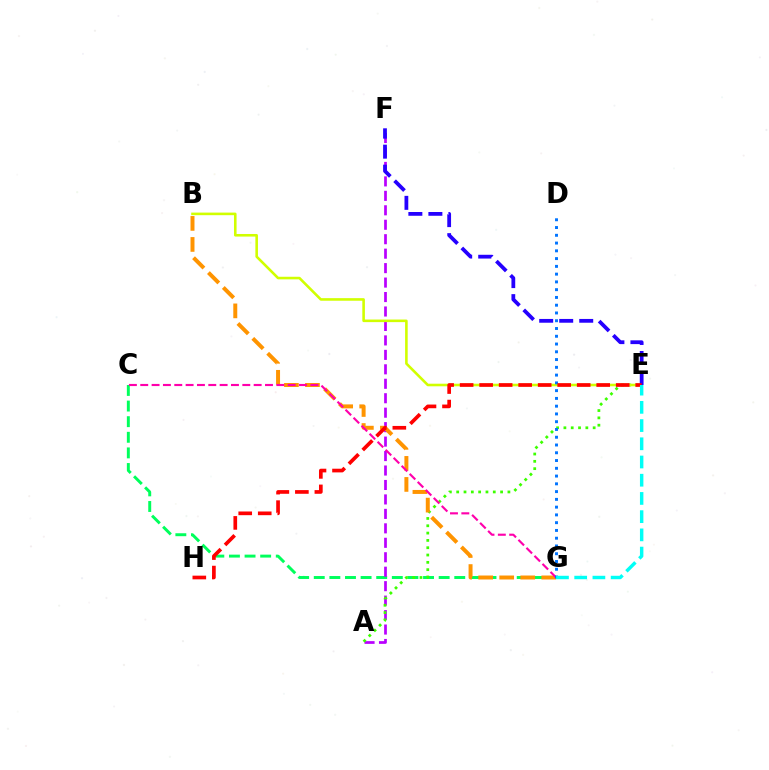{('C', 'G'): [{'color': '#00ff5c', 'line_style': 'dashed', 'thickness': 2.12}, {'color': '#ff00ac', 'line_style': 'dashed', 'thickness': 1.54}], ('A', 'F'): [{'color': '#b900ff', 'line_style': 'dashed', 'thickness': 1.96}], ('A', 'E'): [{'color': '#3dff00', 'line_style': 'dotted', 'thickness': 1.99}], ('B', 'G'): [{'color': '#ff9400', 'line_style': 'dashed', 'thickness': 2.86}], ('B', 'E'): [{'color': '#d1ff00', 'line_style': 'solid', 'thickness': 1.86}], ('E', 'F'): [{'color': '#2500ff', 'line_style': 'dashed', 'thickness': 2.72}], ('D', 'G'): [{'color': '#0074ff', 'line_style': 'dotted', 'thickness': 2.11}], ('E', 'H'): [{'color': '#ff0000', 'line_style': 'dashed', 'thickness': 2.65}], ('E', 'G'): [{'color': '#00fff6', 'line_style': 'dashed', 'thickness': 2.47}]}